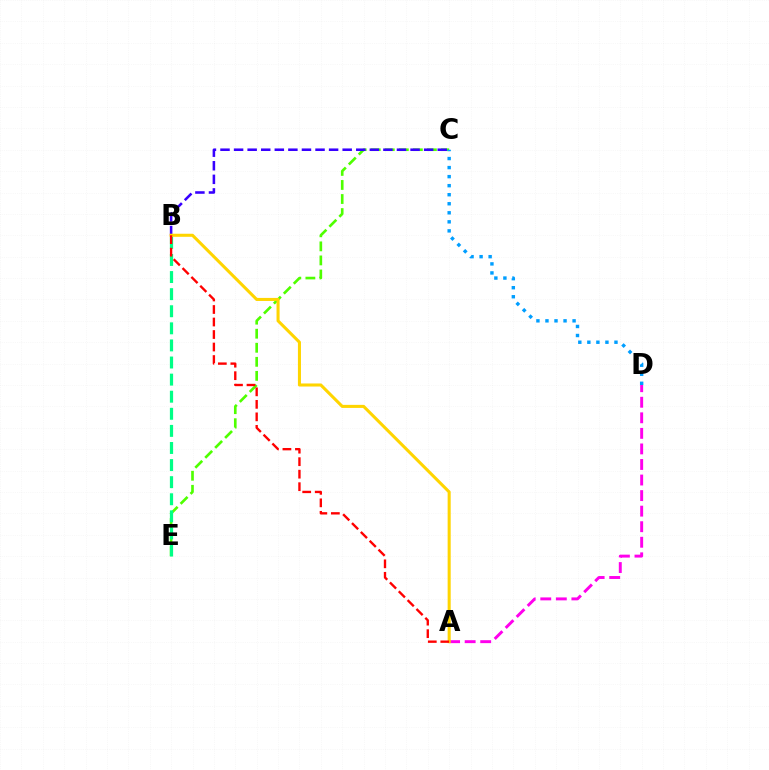{('C', 'E'): [{'color': '#4fff00', 'line_style': 'dashed', 'thickness': 1.91}], ('A', 'D'): [{'color': '#ff00ed', 'line_style': 'dashed', 'thickness': 2.11}], ('B', 'C'): [{'color': '#3700ff', 'line_style': 'dashed', 'thickness': 1.84}], ('B', 'E'): [{'color': '#00ff86', 'line_style': 'dashed', 'thickness': 2.32}], ('A', 'B'): [{'color': '#ffd500', 'line_style': 'solid', 'thickness': 2.2}, {'color': '#ff0000', 'line_style': 'dashed', 'thickness': 1.7}], ('C', 'D'): [{'color': '#009eff', 'line_style': 'dotted', 'thickness': 2.46}]}